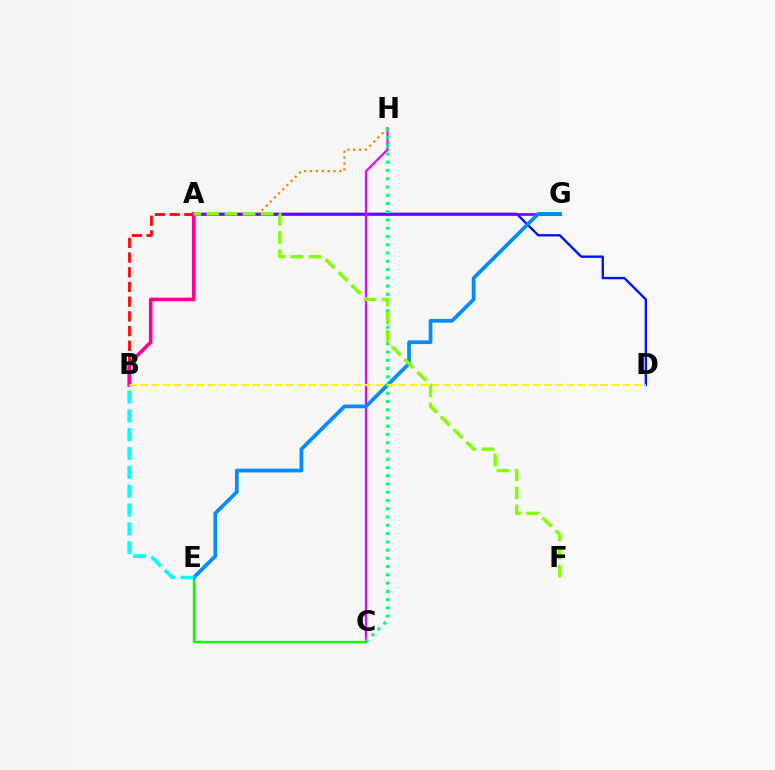{('C', 'E'): [{'color': '#08ff00', 'line_style': 'solid', 'thickness': 1.72}], ('A', 'D'): [{'color': '#0010ff', 'line_style': 'solid', 'thickness': 1.7}], ('A', 'H'): [{'color': '#ff7c00', 'line_style': 'dotted', 'thickness': 1.59}], ('A', 'G'): [{'color': '#7200ff', 'line_style': 'solid', 'thickness': 1.92}], ('C', 'H'): [{'color': '#ee00ff', 'line_style': 'solid', 'thickness': 1.57}, {'color': '#00ff74', 'line_style': 'dotted', 'thickness': 2.24}], ('A', 'B'): [{'color': '#ff0000', 'line_style': 'dashed', 'thickness': 2.0}, {'color': '#ff0094', 'line_style': 'solid', 'thickness': 2.6}], ('E', 'G'): [{'color': '#008cff', 'line_style': 'solid', 'thickness': 2.68}], ('A', 'F'): [{'color': '#84ff00', 'line_style': 'dashed', 'thickness': 2.46}], ('B', 'D'): [{'color': '#fcf500', 'line_style': 'dashed', 'thickness': 1.52}], ('B', 'E'): [{'color': '#00fff6', 'line_style': 'dashed', 'thickness': 2.56}]}